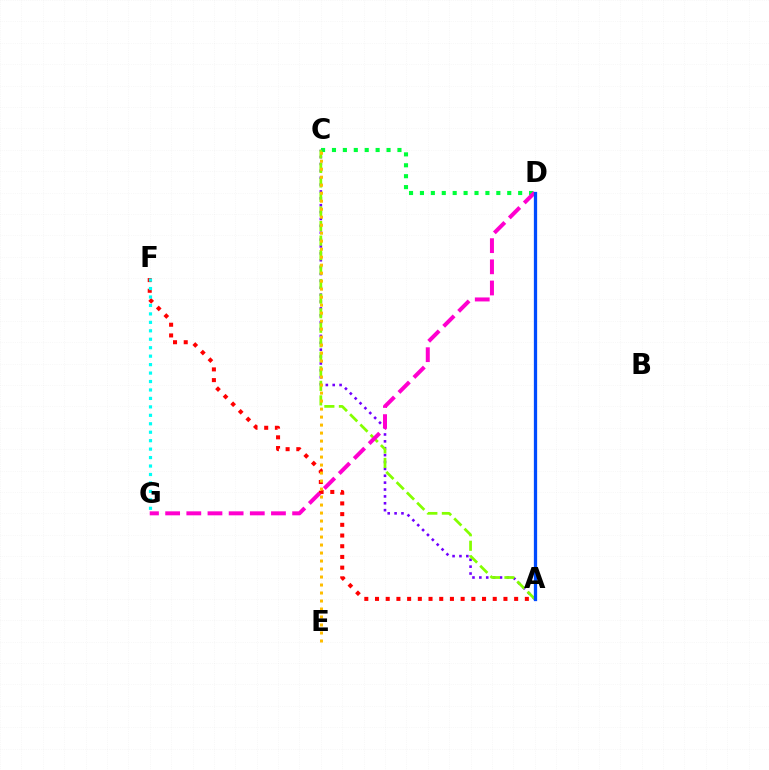{('C', 'D'): [{'color': '#00ff39', 'line_style': 'dotted', 'thickness': 2.97}], ('A', 'C'): [{'color': '#7200ff', 'line_style': 'dotted', 'thickness': 1.87}, {'color': '#84ff00', 'line_style': 'dashed', 'thickness': 1.97}], ('A', 'F'): [{'color': '#ff0000', 'line_style': 'dotted', 'thickness': 2.91}], ('C', 'E'): [{'color': '#ffbd00', 'line_style': 'dotted', 'thickness': 2.17}], ('D', 'G'): [{'color': '#ff00cf', 'line_style': 'dashed', 'thickness': 2.87}], ('F', 'G'): [{'color': '#00fff6', 'line_style': 'dotted', 'thickness': 2.3}], ('A', 'D'): [{'color': '#004bff', 'line_style': 'solid', 'thickness': 2.36}]}